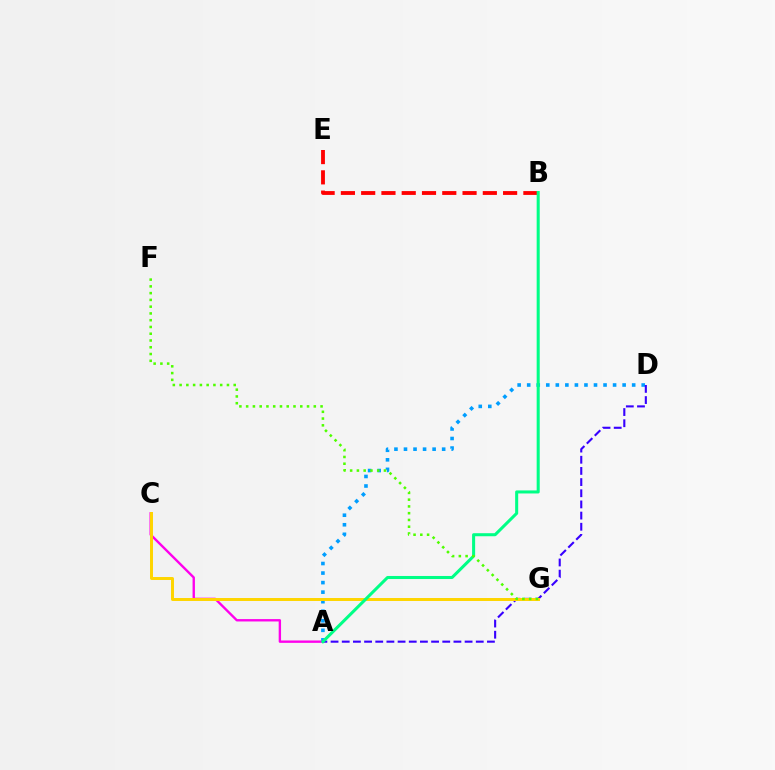{('A', 'D'): [{'color': '#009eff', 'line_style': 'dotted', 'thickness': 2.59}, {'color': '#3700ff', 'line_style': 'dashed', 'thickness': 1.52}], ('A', 'C'): [{'color': '#ff00ed', 'line_style': 'solid', 'thickness': 1.71}], ('B', 'E'): [{'color': '#ff0000', 'line_style': 'dashed', 'thickness': 2.75}], ('C', 'G'): [{'color': '#ffd500', 'line_style': 'solid', 'thickness': 2.14}], ('A', 'B'): [{'color': '#00ff86', 'line_style': 'solid', 'thickness': 2.19}], ('F', 'G'): [{'color': '#4fff00', 'line_style': 'dotted', 'thickness': 1.84}]}